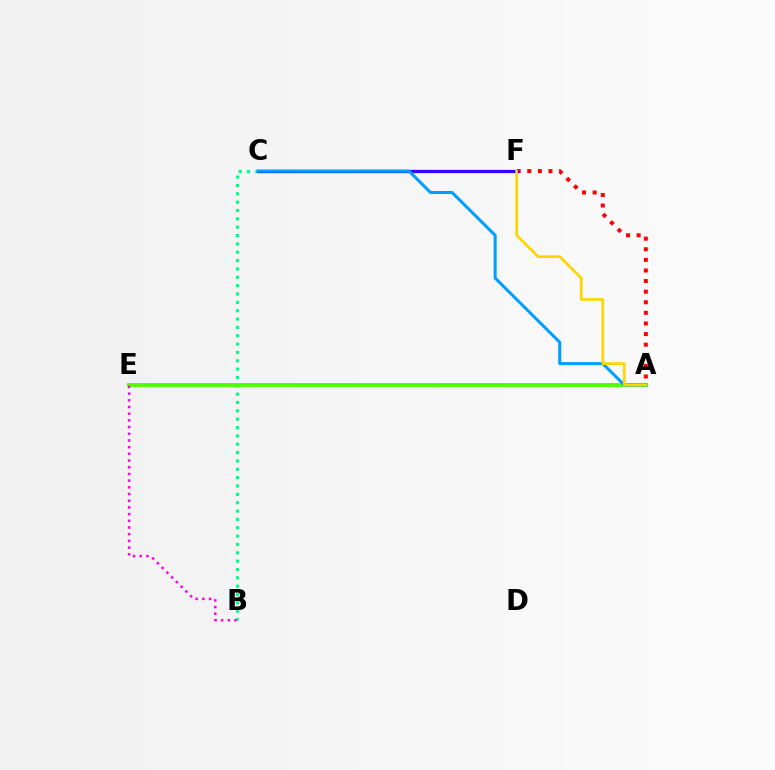{('B', 'C'): [{'color': '#00ff86', 'line_style': 'dotted', 'thickness': 2.27}], ('A', 'E'): [{'color': '#4fff00', 'line_style': 'solid', 'thickness': 2.81}], ('A', 'F'): [{'color': '#ff0000', 'line_style': 'dotted', 'thickness': 2.88}, {'color': '#ffd500', 'line_style': 'solid', 'thickness': 1.94}], ('C', 'F'): [{'color': '#3700ff', 'line_style': 'solid', 'thickness': 2.35}], ('A', 'C'): [{'color': '#009eff', 'line_style': 'solid', 'thickness': 2.18}], ('B', 'E'): [{'color': '#ff00ed', 'line_style': 'dotted', 'thickness': 1.82}]}